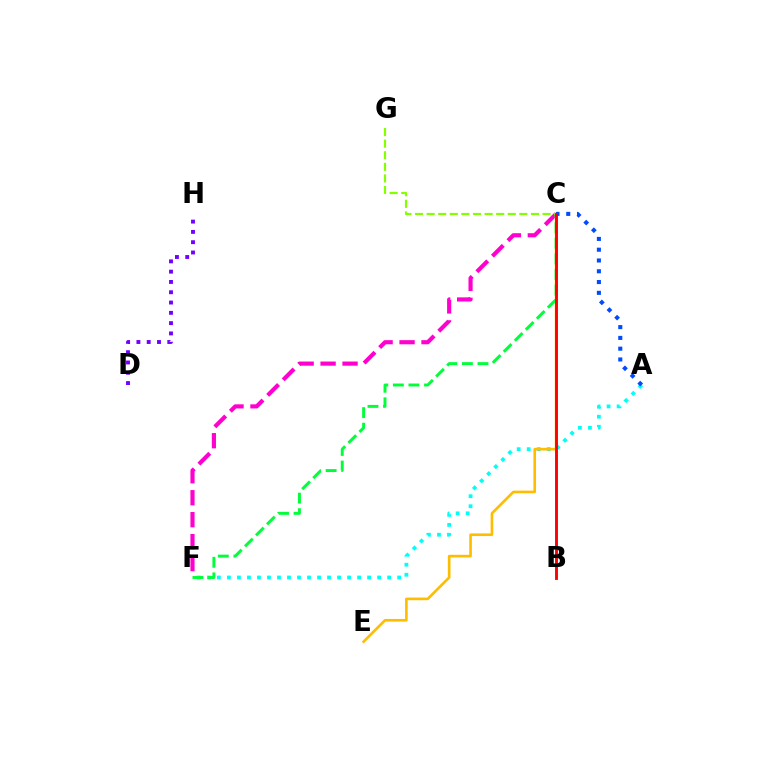{('A', 'F'): [{'color': '#00fff6', 'line_style': 'dotted', 'thickness': 2.72}], ('C', 'F'): [{'color': '#ff00cf', 'line_style': 'dashed', 'thickness': 2.98}, {'color': '#00ff39', 'line_style': 'dashed', 'thickness': 2.12}], ('C', 'G'): [{'color': '#84ff00', 'line_style': 'dashed', 'thickness': 1.58}], ('C', 'E'): [{'color': '#ffbd00', 'line_style': 'solid', 'thickness': 1.9}], ('D', 'H'): [{'color': '#7200ff', 'line_style': 'dotted', 'thickness': 2.8}], ('A', 'C'): [{'color': '#004bff', 'line_style': 'dotted', 'thickness': 2.93}], ('B', 'C'): [{'color': '#ff0000', 'line_style': 'solid', 'thickness': 2.08}]}